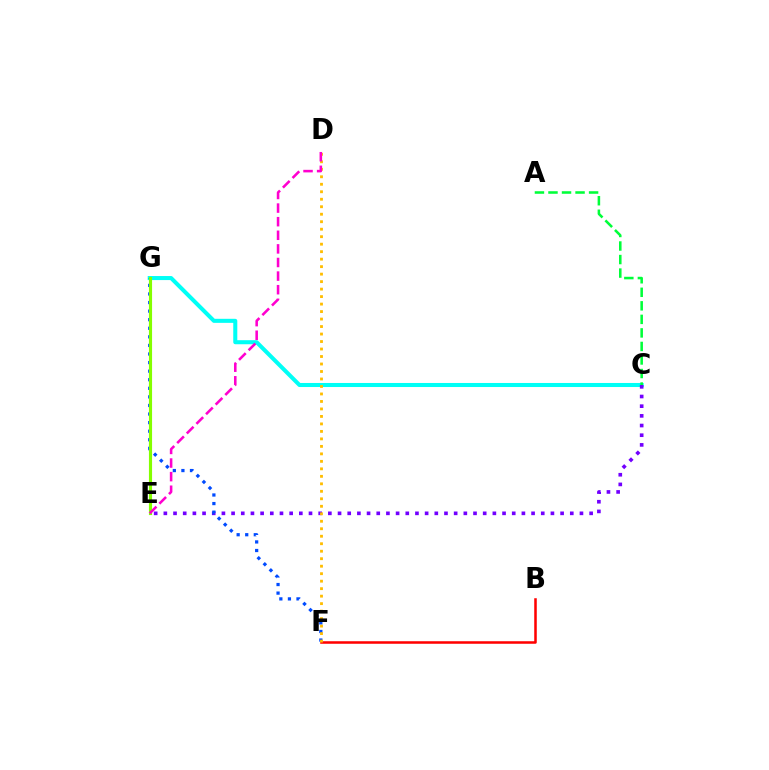{('C', 'G'): [{'color': '#00fff6', 'line_style': 'solid', 'thickness': 2.91}], ('C', 'E'): [{'color': '#7200ff', 'line_style': 'dotted', 'thickness': 2.63}], ('B', 'F'): [{'color': '#ff0000', 'line_style': 'solid', 'thickness': 1.82}], ('A', 'C'): [{'color': '#00ff39', 'line_style': 'dashed', 'thickness': 1.84}], ('F', 'G'): [{'color': '#004bff', 'line_style': 'dotted', 'thickness': 2.33}], ('E', 'G'): [{'color': '#84ff00', 'line_style': 'solid', 'thickness': 2.25}], ('D', 'F'): [{'color': '#ffbd00', 'line_style': 'dotted', 'thickness': 2.03}], ('D', 'E'): [{'color': '#ff00cf', 'line_style': 'dashed', 'thickness': 1.85}]}